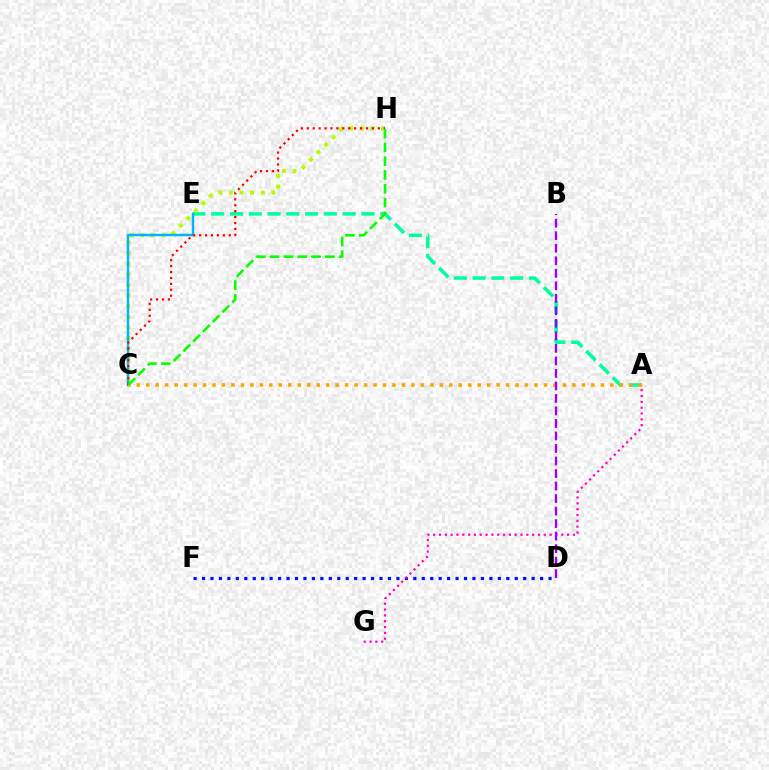{('A', 'E'): [{'color': '#00ff9d', 'line_style': 'dashed', 'thickness': 2.55}], ('C', 'H'): [{'color': '#b3ff00', 'line_style': 'dotted', 'thickness': 2.89}, {'color': '#ff0000', 'line_style': 'dotted', 'thickness': 1.61}, {'color': '#08ff00', 'line_style': 'dashed', 'thickness': 1.88}], ('D', 'F'): [{'color': '#0010ff', 'line_style': 'dotted', 'thickness': 2.3}], ('C', 'E'): [{'color': '#00b5ff', 'line_style': 'solid', 'thickness': 1.75}], ('A', 'G'): [{'color': '#ff00bd', 'line_style': 'dotted', 'thickness': 1.58}], ('A', 'C'): [{'color': '#ffa500', 'line_style': 'dotted', 'thickness': 2.57}], ('B', 'D'): [{'color': '#9b00ff', 'line_style': 'dashed', 'thickness': 1.7}]}